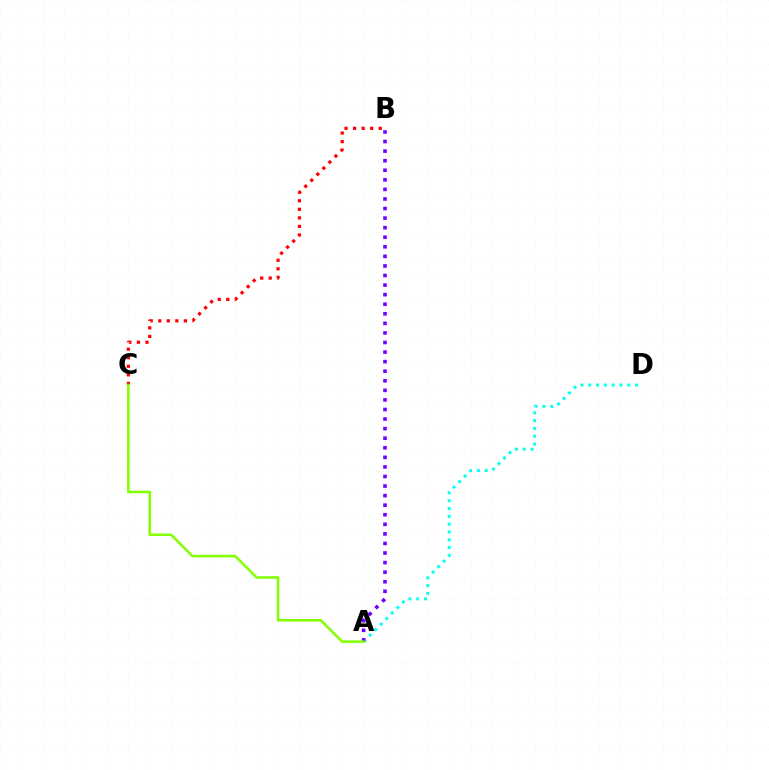{('A', 'D'): [{'color': '#00fff6', 'line_style': 'dotted', 'thickness': 2.12}], ('B', 'C'): [{'color': '#ff0000', 'line_style': 'dotted', 'thickness': 2.32}], ('A', 'B'): [{'color': '#7200ff', 'line_style': 'dotted', 'thickness': 2.6}], ('A', 'C'): [{'color': '#84ff00', 'line_style': 'solid', 'thickness': 1.83}]}